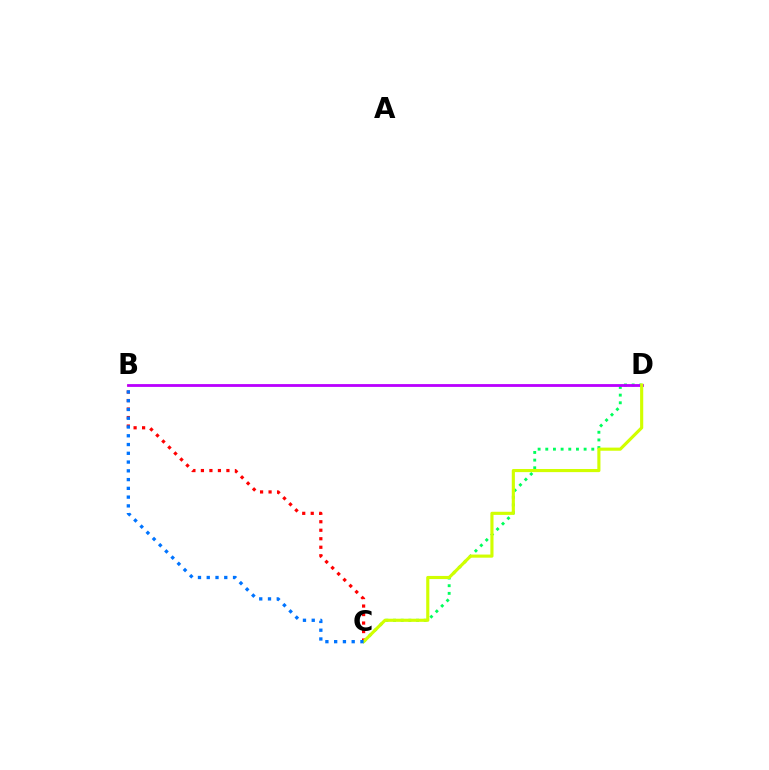{('C', 'D'): [{'color': '#00ff5c', 'line_style': 'dotted', 'thickness': 2.08}, {'color': '#d1ff00', 'line_style': 'solid', 'thickness': 2.25}], ('B', 'D'): [{'color': '#b900ff', 'line_style': 'solid', 'thickness': 2.02}], ('B', 'C'): [{'color': '#ff0000', 'line_style': 'dotted', 'thickness': 2.31}, {'color': '#0074ff', 'line_style': 'dotted', 'thickness': 2.38}]}